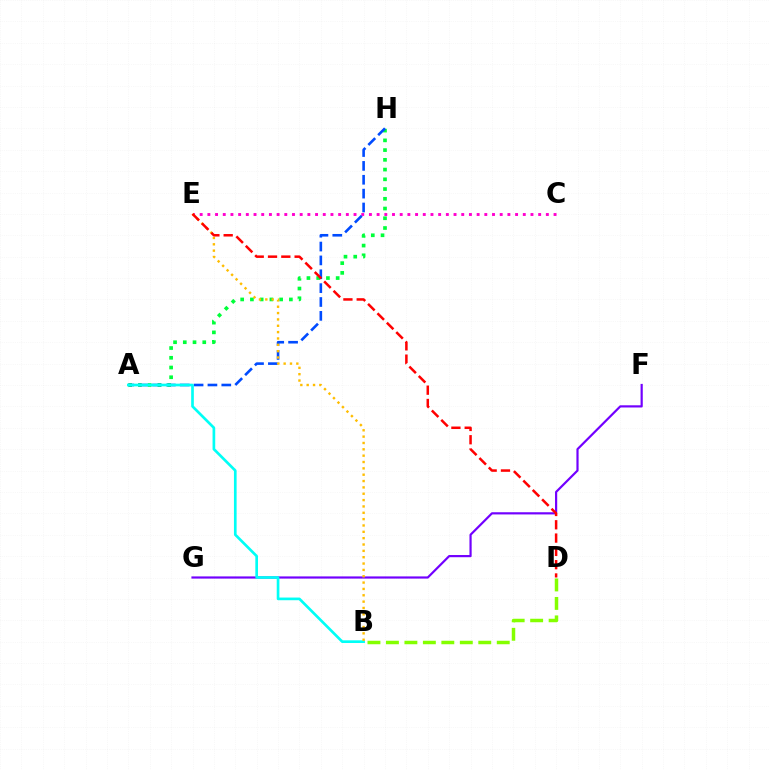{('C', 'E'): [{'color': '#ff00cf', 'line_style': 'dotted', 'thickness': 2.09}], ('B', 'D'): [{'color': '#84ff00', 'line_style': 'dashed', 'thickness': 2.51}], ('F', 'G'): [{'color': '#7200ff', 'line_style': 'solid', 'thickness': 1.58}], ('A', 'H'): [{'color': '#00ff39', 'line_style': 'dotted', 'thickness': 2.65}, {'color': '#004bff', 'line_style': 'dashed', 'thickness': 1.88}], ('A', 'B'): [{'color': '#00fff6', 'line_style': 'solid', 'thickness': 1.92}], ('B', 'E'): [{'color': '#ffbd00', 'line_style': 'dotted', 'thickness': 1.72}], ('D', 'E'): [{'color': '#ff0000', 'line_style': 'dashed', 'thickness': 1.81}]}